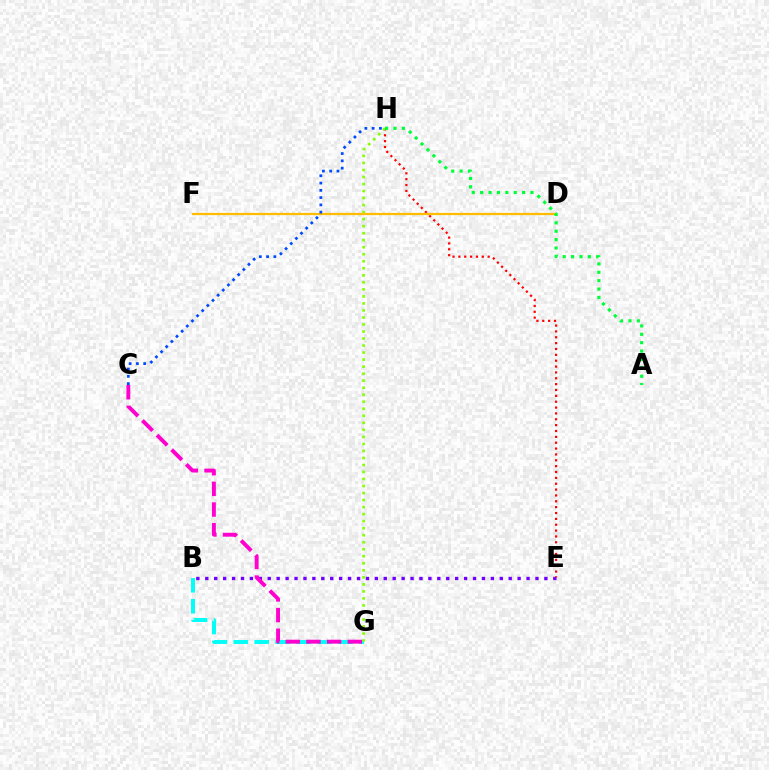{('B', 'E'): [{'color': '#7200ff', 'line_style': 'dotted', 'thickness': 2.42}], ('B', 'G'): [{'color': '#00fff6', 'line_style': 'dashed', 'thickness': 2.84}], ('C', 'G'): [{'color': '#ff00cf', 'line_style': 'dashed', 'thickness': 2.81}], ('E', 'H'): [{'color': '#ff0000', 'line_style': 'dotted', 'thickness': 1.59}], ('G', 'H'): [{'color': '#84ff00', 'line_style': 'dotted', 'thickness': 1.91}], ('D', 'F'): [{'color': '#ffbd00', 'line_style': 'solid', 'thickness': 1.61}], ('A', 'H'): [{'color': '#00ff39', 'line_style': 'dotted', 'thickness': 2.28}], ('C', 'H'): [{'color': '#004bff', 'line_style': 'dotted', 'thickness': 1.98}]}